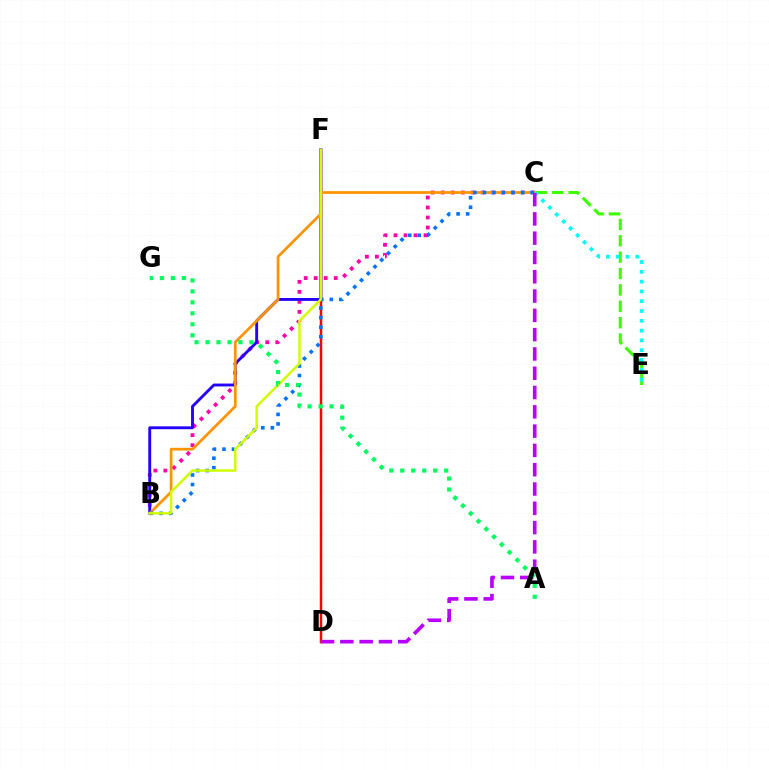{('B', 'C'): [{'color': '#ff00ac', 'line_style': 'dotted', 'thickness': 2.72}, {'color': '#ff9400', 'line_style': 'solid', 'thickness': 1.97}, {'color': '#0074ff', 'line_style': 'dotted', 'thickness': 2.59}], ('D', 'F'): [{'color': '#ff0000', 'line_style': 'solid', 'thickness': 1.8}], ('B', 'F'): [{'color': '#2500ff', 'line_style': 'solid', 'thickness': 2.08}, {'color': '#d1ff00', 'line_style': 'solid', 'thickness': 1.78}], ('C', 'E'): [{'color': '#3dff00', 'line_style': 'dashed', 'thickness': 2.22}, {'color': '#00fff6', 'line_style': 'dotted', 'thickness': 2.66}], ('C', 'D'): [{'color': '#b900ff', 'line_style': 'dashed', 'thickness': 2.62}], ('A', 'G'): [{'color': '#00ff5c', 'line_style': 'dotted', 'thickness': 2.98}]}